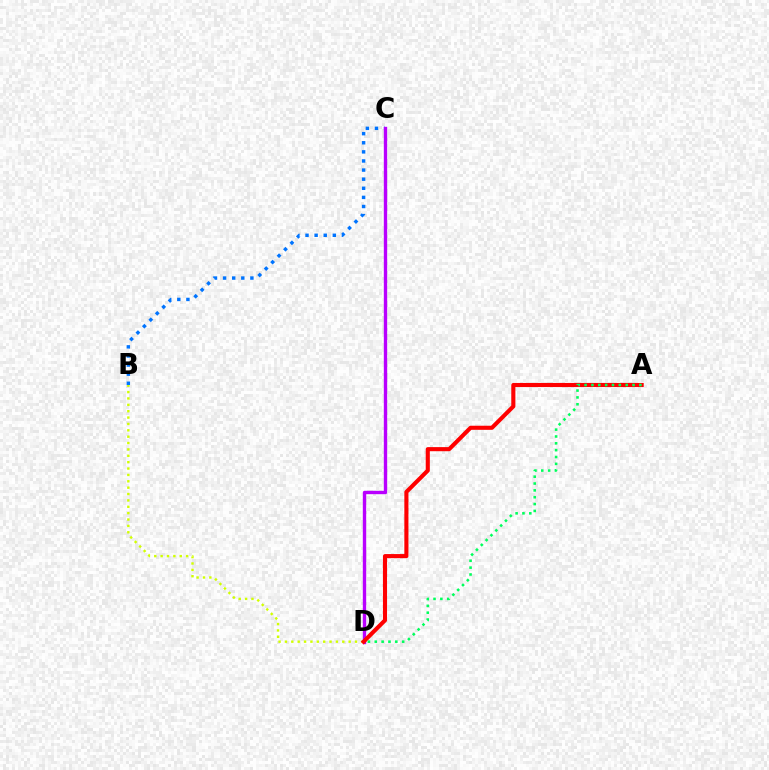{('B', 'D'): [{'color': '#d1ff00', 'line_style': 'dotted', 'thickness': 1.73}], ('B', 'C'): [{'color': '#0074ff', 'line_style': 'dotted', 'thickness': 2.47}], ('C', 'D'): [{'color': '#b900ff', 'line_style': 'solid', 'thickness': 2.42}], ('A', 'D'): [{'color': '#ff0000', 'line_style': 'solid', 'thickness': 2.95}, {'color': '#00ff5c', 'line_style': 'dotted', 'thickness': 1.86}]}